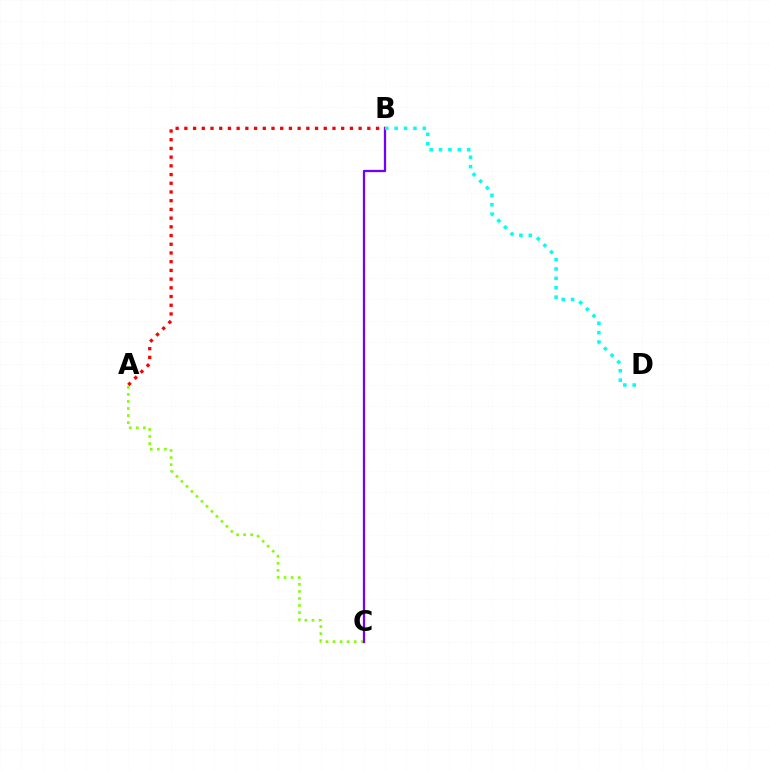{('A', 'C'): [{'color': '#84ff00', 'line_style': 'dotted', 'thickness': 1.92}], ('B', 'C'): [{'color': '#7200ff', 'line_style': 'solid', 'thickness': 1.64}], ('B', 'D'): [{'color': '#00fff6', 'line_style': 'dotted', 'thickness': 2.55}], ('A', 'B'): [{'color': '#ff0000', 'line_style': 'dotted', 'thickness': 2.37}]}